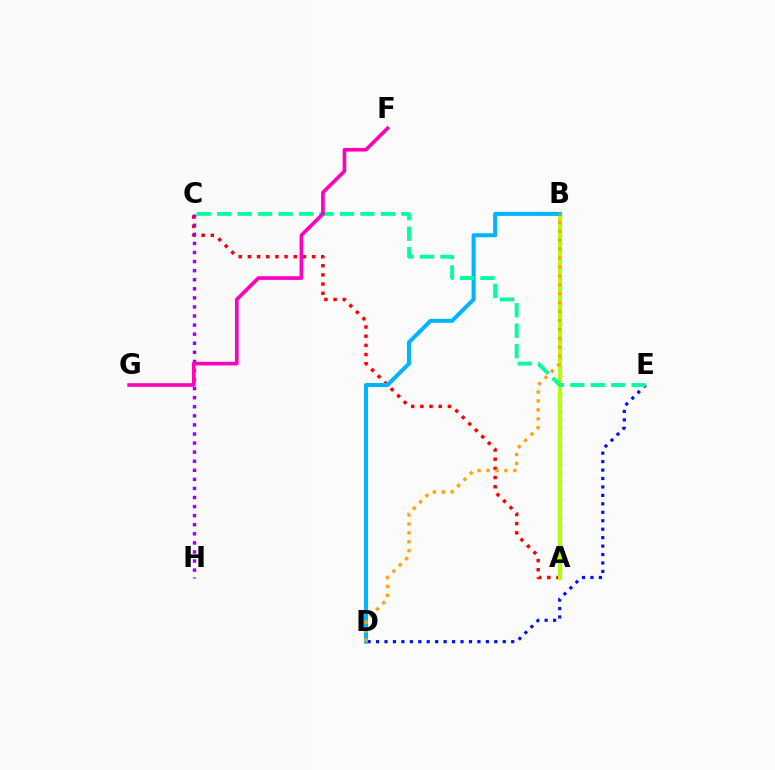{('A', 'B'): [{'color': '#08ff00', 'line_style': 'dotted', 'thickness': 2.41}, {'color': '#b3ff00', 'line_style': 'solid', 'thickness': 2.84}], ('A', 'C'): [{'color': '#ff0000', 'line_style': 'dotted', 'thickness': 2.49}], ('D', 'E'): [{'color': '#0010ff', 'line_style': 'dotted', 'thickness': 2.3}], ('B', 'D'): [{'color': '#00b5ff', 'line_style': 'solid', 'thickness': 2.9}, {'color': '#ffa500', 'line_style': 'dotted', 'thickness': 2.43}], ('C', 'H'): [{'color': '#9b00ff', 'line_style': 'dotted', 'thickness': 2.47}], ('C', 'E'): [{'color': '#00ff9d', 'line_style': 'dashed', 'thickness': 2.78}], ('F', 'G'): [{'color': '#ff00bd', 'line_style': 'solid', 'thickness': 2.63}]}